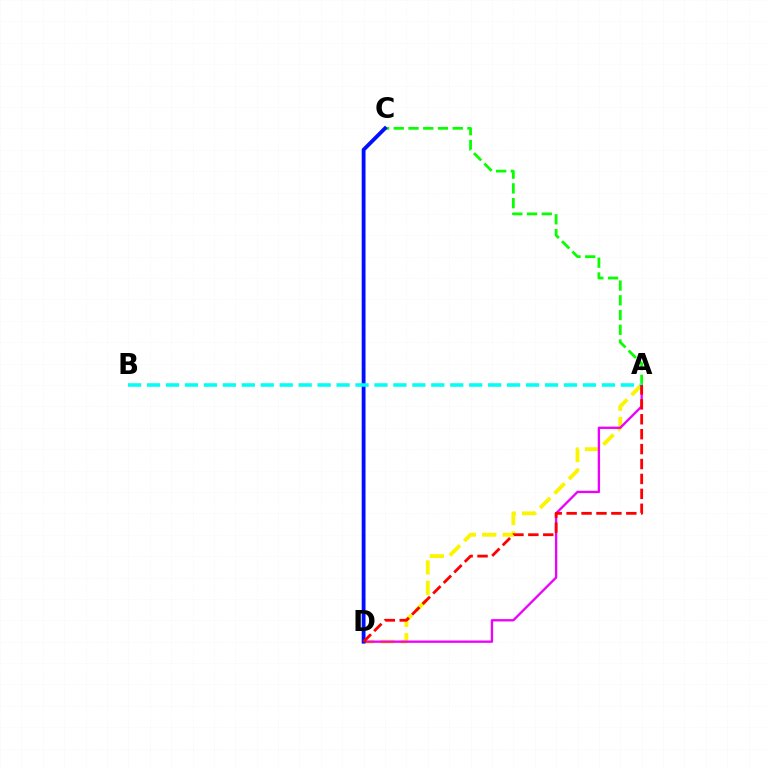{('A', 'D'): [{'color': '#fcf500', 'line_style': 'dashed', 'thickness': 2.77}, {'color': '#ee00ff', 'line_style': 'solid', 'thickness': 1.68}, {'color': '#ff0000', 'line_style': 'dashed', 'thickness': 2.03}], ('A', 'C'): [{'color': '#08ff00', 'line_style': 'dashed', 'thickness': 2.0}], ('C', 'D'): [{'color': '#0010ff', 'line_style': 'solid', 'thickness': 2.75}], ('A', 'B'): [{'color': '#00fff6', 'line_style': 'dashed', 'thickness': 2.57}]}